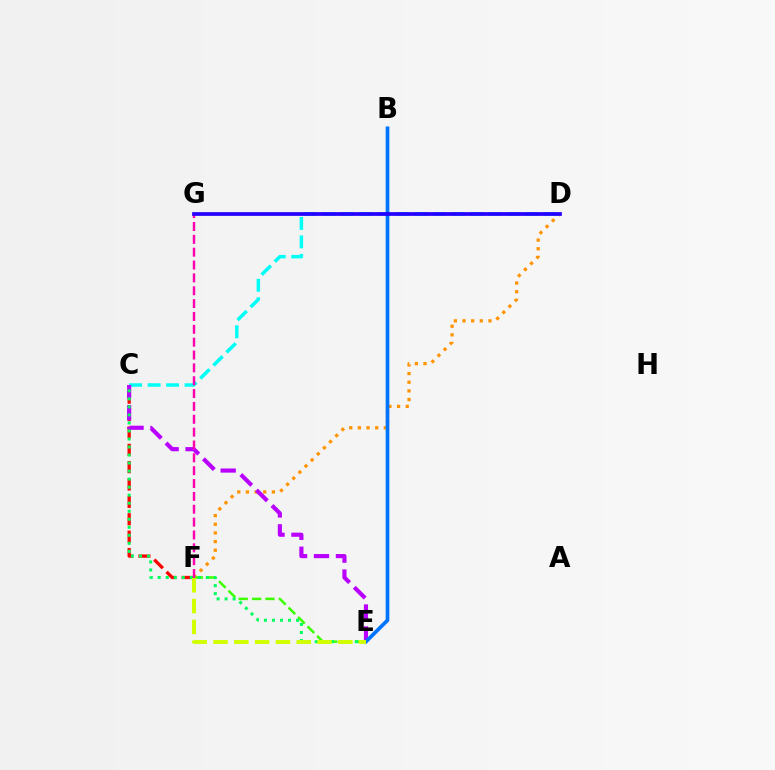{('C', 'D'): [{'color': '#00fff6', 'line_style': 'dashed', 'thickness': 2.51}], ('D', 'F'): [{'color': '#ff9400', 'line_style': 'dotted', 'thickness': 2.35}], ('C', 'F'): [{'color': '#ff0000', 'line_style': 'dashed', 'thickness': 2.36}], ('C', 'E'): [{'color': '#b900ff', 'line_style': 'dashed', 'thickness': 2.98}, {'color': '#00ff5c', 'line_style': 'dotted', 'thickness': 2.18}], ('E', 'F'): [{'color': '#3dff00', 'line_style': 'dashed', 'thickness': 1.82}, {'color': '#d1ff00', 'line_style': 'dashed', 'thickness': 2.83}], ('B', 'E'): [{'color': '#0074ff', 'line_style': 'solid', 'thickness': 2.66}], ('F', 'G'): [{'color': '#ff00ac', 'line_style': 'dashed', 'thickness': 1.75}], ('D', 'G'): [{'color': '#2500ff', 'line_style': 'solid', 'thickness': 2.69}]}